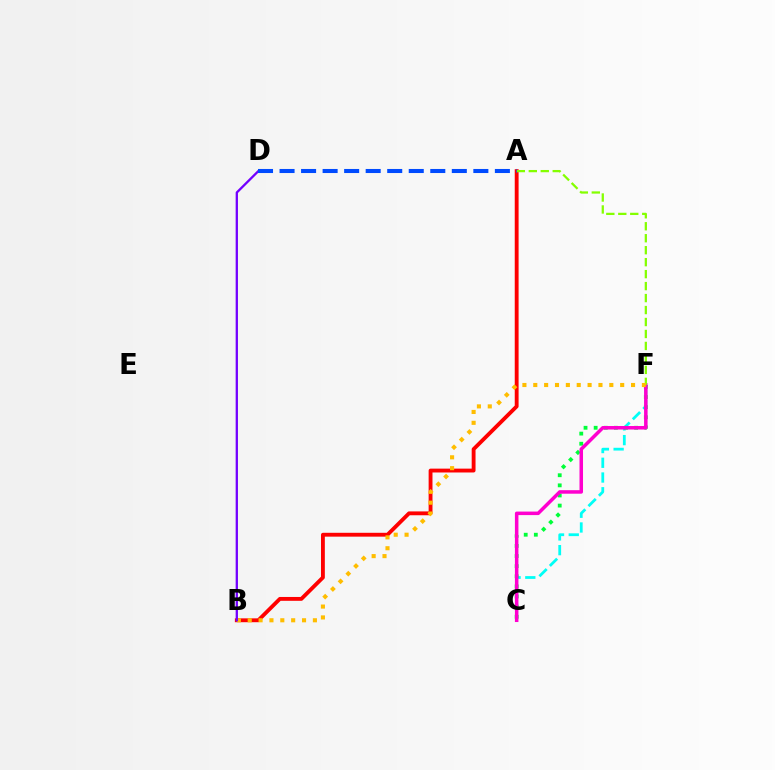{('C', 'F'): [{'color': '#00fff6', 'line_style': 'dashed', 'thickness': 2.0}, {'color': '#00ff39', 'line_style': 'dotted', 'thickness': 2.75}, {'color': '#ff00cf', 'line_style': 'solid', 'thickness': 2.53}], ('A', 'B'): [{'color': '#ff0000', 'line_style': 'solid', 'thickness': 2.77}], ('A', 'F'): [{'color': '#84ff00', 'line_style': 'dashed', 'thickness': 1.63}], ('B', 'F'): [{'color': '#ffbd00', 'line_style': 'dotted', 'thickness': 2.95}], ('B', 'D'): [{'color': '#7200ff', 'line_style': 'solid', 'thickness': 1.66}], ('A', 'D'): [{'color': '#004bff', 'line_style': 'dashed', 'thickness': 2.93}]}